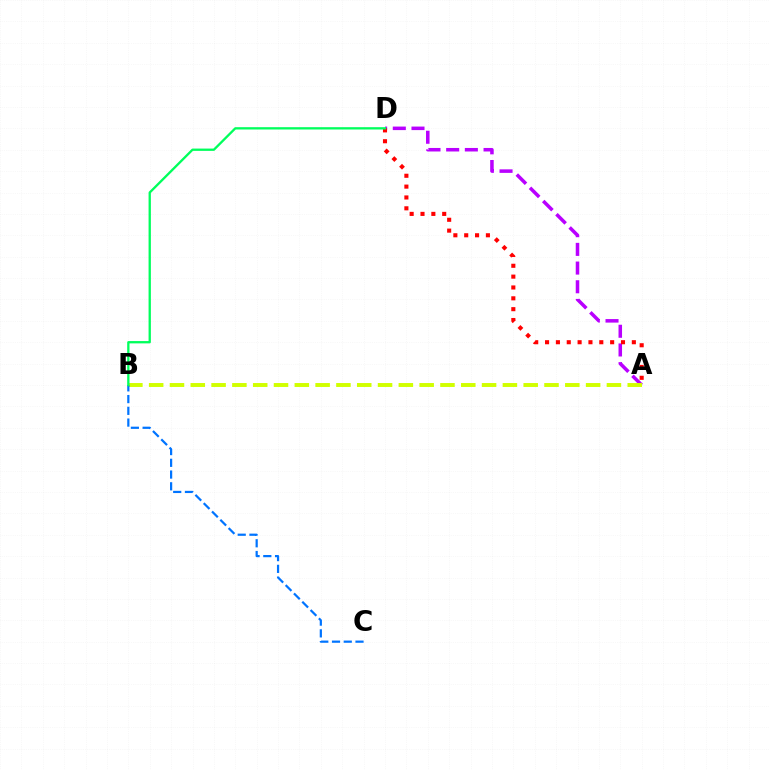{('A', 'D'): [{'color': '#b900ff', 'line_style': 'dashed', 'thickness': 2.54}, {'color': '#ff0000', 'line_style': 'dotted', 'thickness': 2.95}], ('A', 'B'): [{'color': '#d1ff00', 'line_style': 'dashed', 'thickness': 2.83}], ('B', 'C'): [{'color': '#0074ff', 'line_style': 'dashed', 'thickness': 1.6}], ('B', 'D'): [{'color': '#00ff5c', 'line_style': 'solid', 'thickness': 1.66}]}